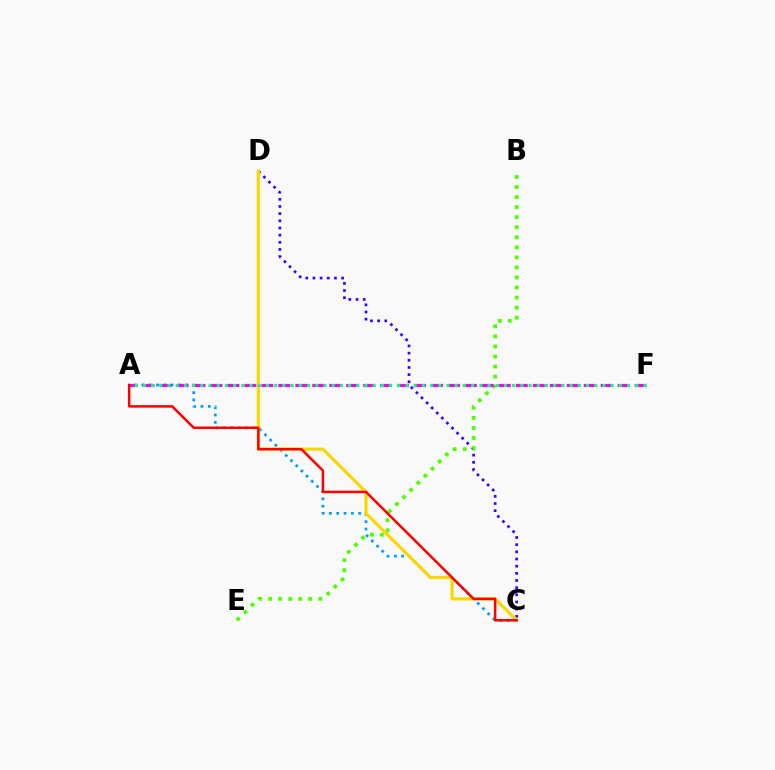{('C', 'D'): [{'color': '#3700ff', 'line_style': 'dotted', 'thickness': 1.95}, {'color': '#ffd500', 'line_style': 'solid', 'thickness': 2.27}], ('A', 'C'): [{'color': '#009eff', 'line_style': 'dotted', 'thickness': 1.99}, {'color': '#ff0000', 'line_style': 'solid', 'thickness': 1.81}], ('B', 'E'): [{'color': '#4fff00', 'line_style': 'dotted', 'thickness': 2.73}], ('A', 'F'): [{'color': '#ff00ed', 'line_style': 'dashed', 'thickness': 2.3}, {'color': '#00ff86', 'line_style': 'dotted', 'thickness': 2.23}]}